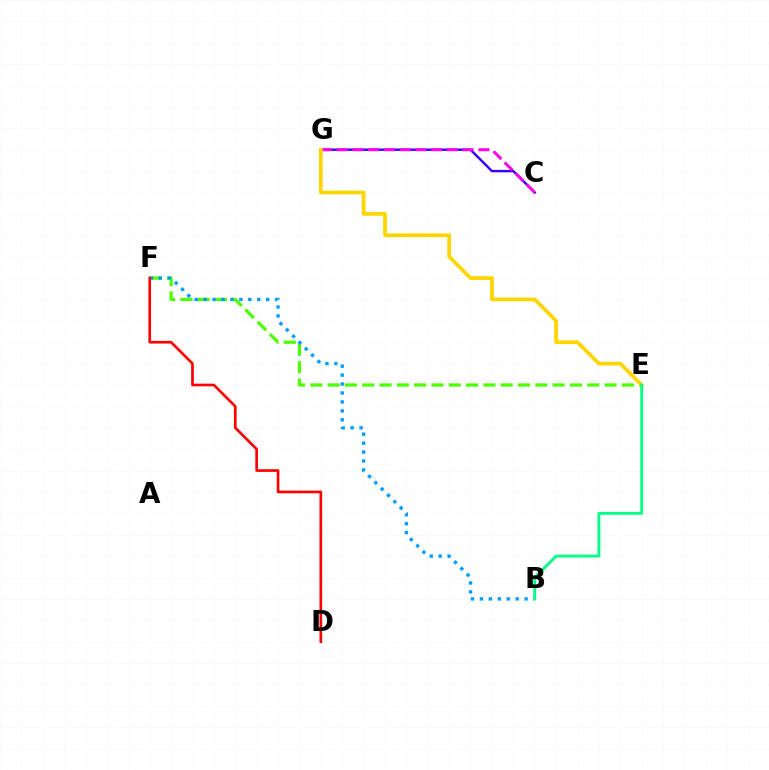{('C', 'G'): [{'color': '#3700ff', 'line_style': 'solid', 'thickness': 1.74}, {'color': '#ff00ed', 'line_style': 'dashed', 'thickness': 2.14}], ('E', 'F'): [{'color': '#4fff00', 'line_style': 'dashed', 'thickness': 2.35}], ('B', 'F'): [{'color': '#009eff', 'line_style': 'dotted', 'thickness': 2.43}], ('E', 'G'): [{'color': '#ffd500', 'line_style': 'solid', 'thickness': 2.69}], ('B', 'E'): [{'color': '#00ff86', 'line_style': 'solid', 'thickness': 2.05}], ('D', 'F'): [{'color': '#ff0000', 'line_style': 'solid', 'thickness': 1.92}]}